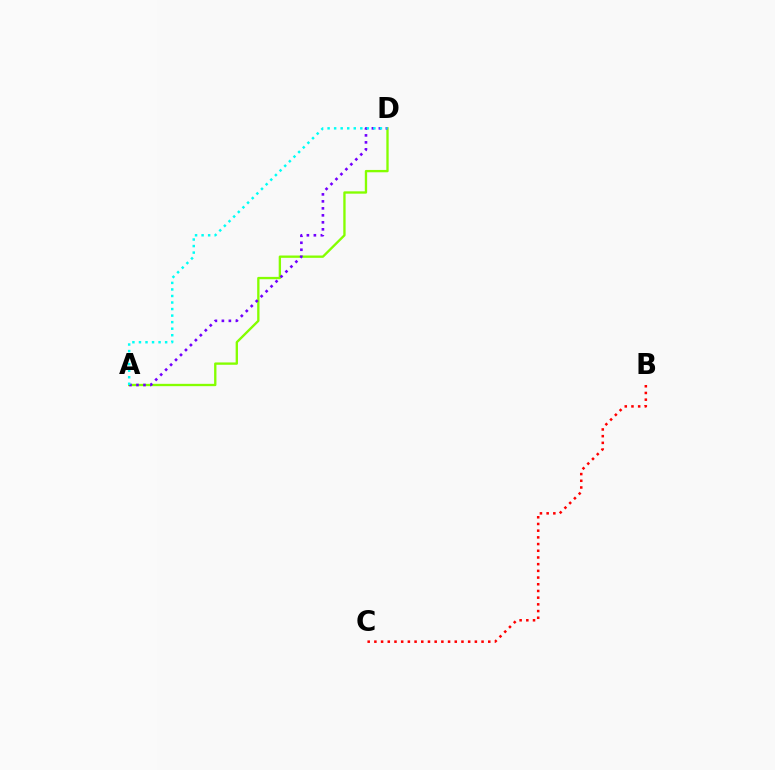{('A', 'D'): [{'color': '#84ff00', 'line_style': 'solid', 'thickness': 1.68}, {'color': '#7200ff', 'line_style': 'dotted', 'thickness': 1.9}, {'color': '#00fff6', 'line_style': 'dotted', 'thickness': 1.78}], ('B', 'C'): [{'color': '#ff0000', 'line_style': 'dotted', 'thickness': 1.82}]}